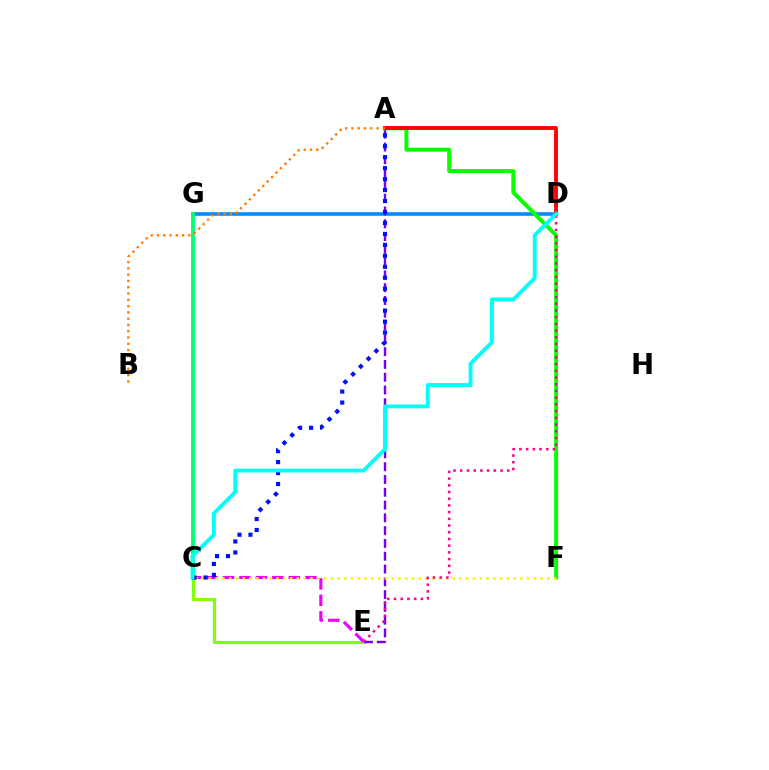{('C', 'E'): [{'color': '#84ff00', 'line_style': 'solid', 'thickness': 2.29}, {'color': '#ee00ff', 'line_style': 'dashed', 'thickness': 2.24}], ('D', 'G'): [{'color': '#008cff', 'line_style': 'solid', 'thickness': 2.59}], ('A', 'E'): [{'color': '#7200ff', 'line_style': 'dashed', 'thickness': 1.74}], ('A', 'F'): [{'color': '#08ff00', 'line_style': 'solid', 'thickness': 2.85}], ('C', 'G'): [{'color': '#00ff74', 'line_style': 'solid', 'thickness': 2.75}], ('C', 'F'): [{'color': '#fcf500', 'line_style': 'dotted', 'thickness': 1.84}], ('A', 'C'): [{'color': '#0010ff', 'line_style': 'dotted', 'thickness': 2.98}], ('A', 'D'): [{'color': '#ff0000', 'line_style': 'solid', 'thickness': 2.78}], ('A', 'B'): [{'color': '#ff7c00', 'line_style': 'dotted', 'thickness': 1.71}], ('D', 'E'): [{'color': '#ff0094', 'line_style': 'dotted', 'thickness': 1.82}], ('C', 'D'): [{'color': '#00fff6', 'line_style': 'solid', 'thickness': 2.77}]}